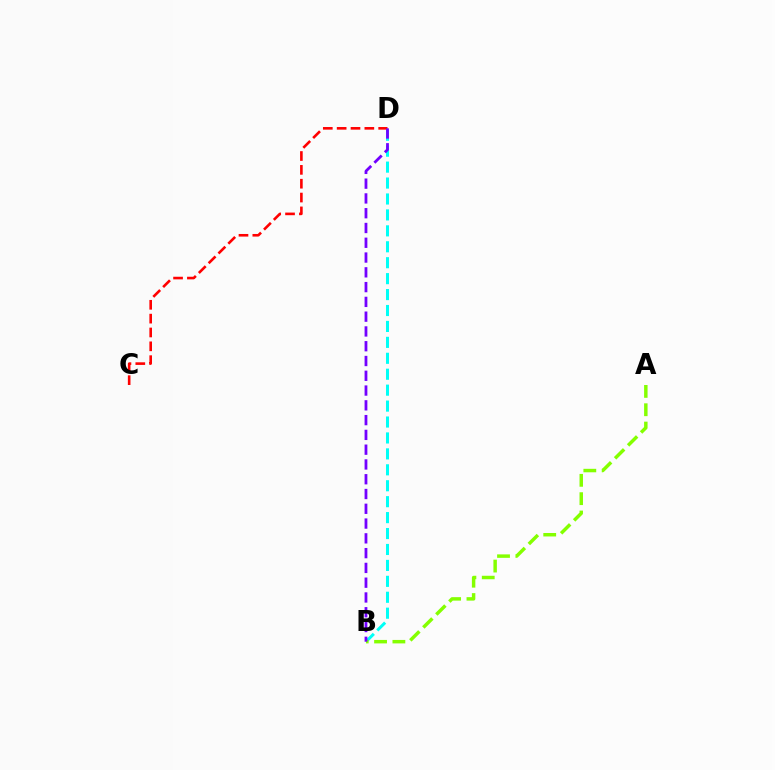{('B', 'D'): [{'color': '#00fff6', 'line_style': 'dashed', 'thickness': 2.16}, {'color': '#7200ff', 'line_style': 'dashed', 'thickness': 2.01}], ('A', 'B'): [{'color': '#84ff00', 'line_style': 'dashed', 'thickness': 2.49}], ('C', 'D'): [{'color': '#ff0000', 'line_style': 'dashed', 'thickness': 1.88}]}